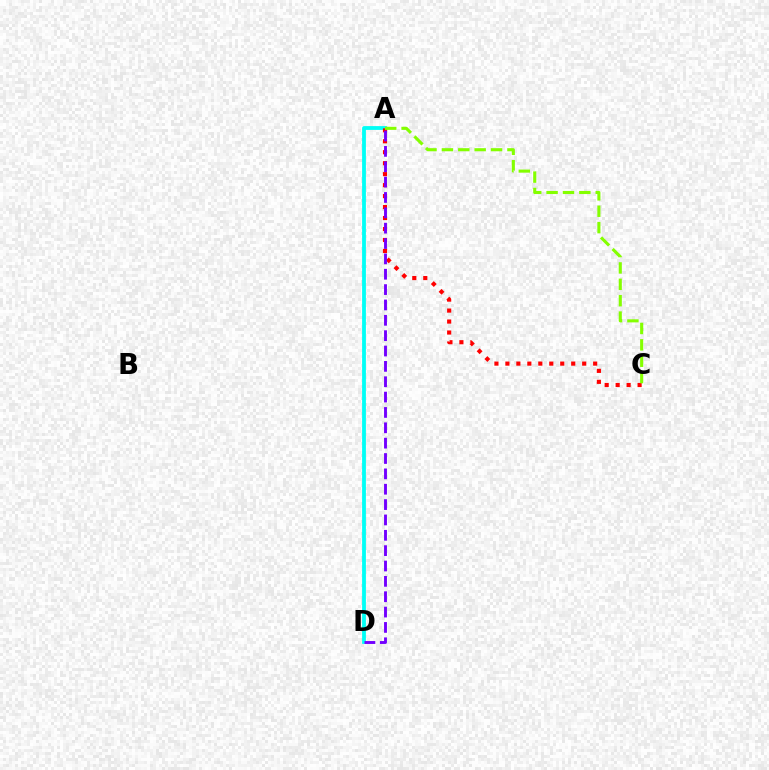{('A', 'D'): [{'color': '#00fff6', 'line_style': 'solid', 'thickness': 2.74}, {'color': '#7200ff', 'line_style': 'dashed', 'thickness': 2.09}], ('A', 'C'): [{'color': '#ff0000', 'line_style': 'dotted', 'thickness': 2.98}, {'color': '#84ff00', 'line_style': 'dashed', 'thickness': 2.23}]}